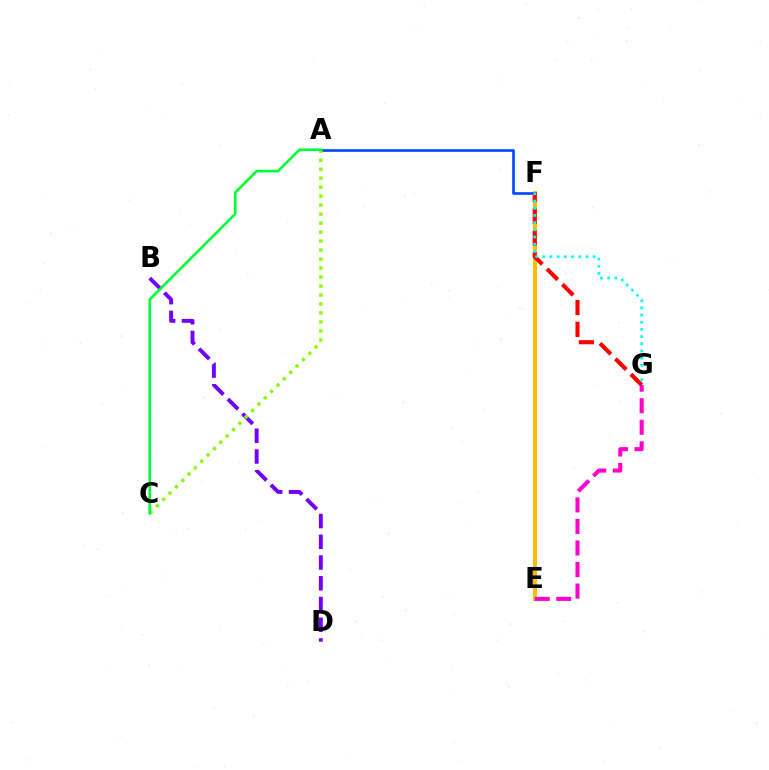{('E', 'F'): [{'color': '#ffbd00', 'line_style': 'solid', 'thickness': 2.91}], ('A', 'F'): [{'color': '#004bff', 'line_style': 'solid', 'thickness': 1.94}], ('F', 'G'): [{'color': '#ff0000', 'line_style': 'dashed', 'thickness': 2.96}, {'color': '#00fff6', 'line_style': 'dotted', 'thickness': 1.95}], ('E', 'G'): [{'color': '#ff00cf', 'line_style': 'dashed', 'thickness': 2.93}], ('B', 'D'): [{'color': '#7200ff', 'line_style': 'dashed', 'thickness': 2.82}], ('A', 'C'): [{'color': '#84ff00', 'line_style': 'dotted', 'thickness': 2.44}, {'color': '#00ff39', 'line_style': 'solid', 'thickness': 1.91}]}